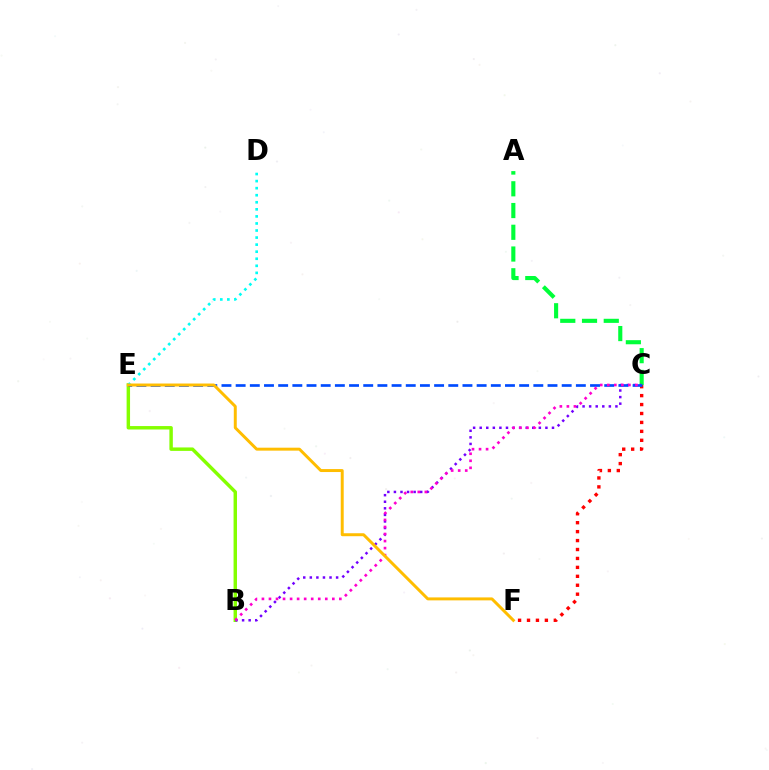{('B', 'E'): [{'color': '#84ff00', 'line_style': 'solid', 'thickness': 2.48}], ('C', 'F'): [{'color': '#ff0000', 'line_style': 'dotted', 'thickness': 2.43}], ('A', 'C'): [{'color': '#00ff39', 'line_style': 'dashed', 'thickness': 2.95}], ('D', 'E'): [{'color': '#00fff6', 'line_style': 'dotted', 'thickness': 1.92}], ('B', 'C'): [{'color': '#7200ff', 'line_style': 'dotted', 'thickness': 1.79}, {'color': '#ff00cf', 'line_style': 'dotted', 'thickness': 1.91}], ('C', 'E'): [{'color': '#004bff', 'line_style': 'dashed', 'thickness': 1.93}], ('E', 'F'): [{'color': '#ffbd00', 'line_style': 'solid', 'thickness': 2.13}]}